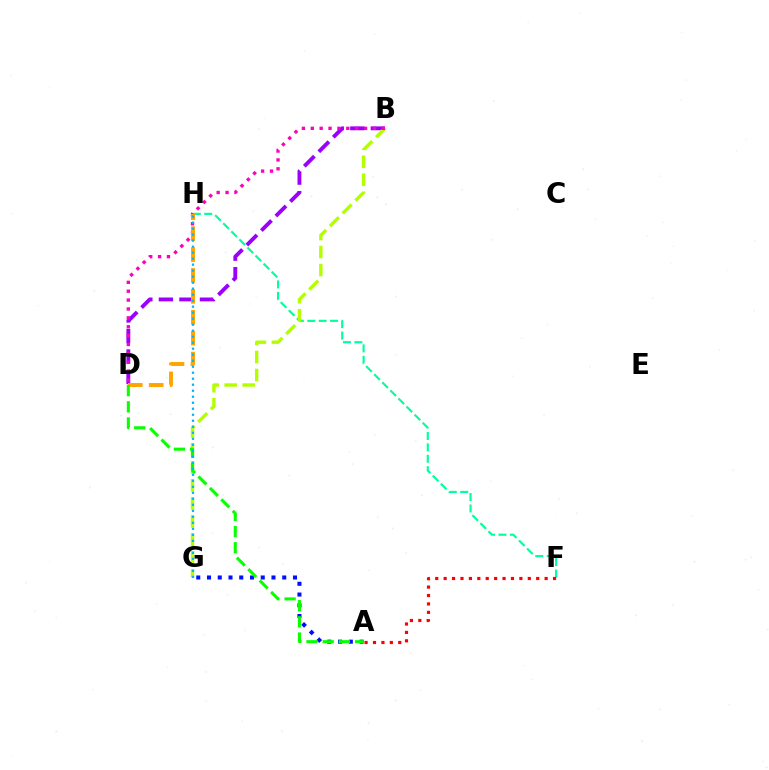{('F', 'H'): [{'color': '#00ff9d', 'line_style': 'dashed', 'thickness': 1.55}], ('B', 'D'): [{'color': '#9b00ff', 'line_style': 'dashed', 'thickness': 2.79}, {'color': '#ff00bd', 'line_style': 'dotted', 'thickness': 2.41}], ('B', 'G'): [{'color': '#b3ff00', 'line_style': 'dashed', 'thickness': 2.45}], ('A', 'G'): [{'color': '#0010ff', 'line_style': 'dotted', 'thickness': 2.92}], ('D', 'H'): [{'color': '#ffa500', 'line_style': 'dashed', 'thickness': 2.84}], ('A', 'D'): [{'color': '#08ff00', 'line_style': 'dashed', 'thickness': 2.2}], ('G', 'H'): [{'color': '#00b5ff', 'line_style': 'dotted', 'thickness': 1.63}], ('A', 'F'): [{'color': '#ff0000', 'line_style': 'dotted', 'thickness': 2.29}]}